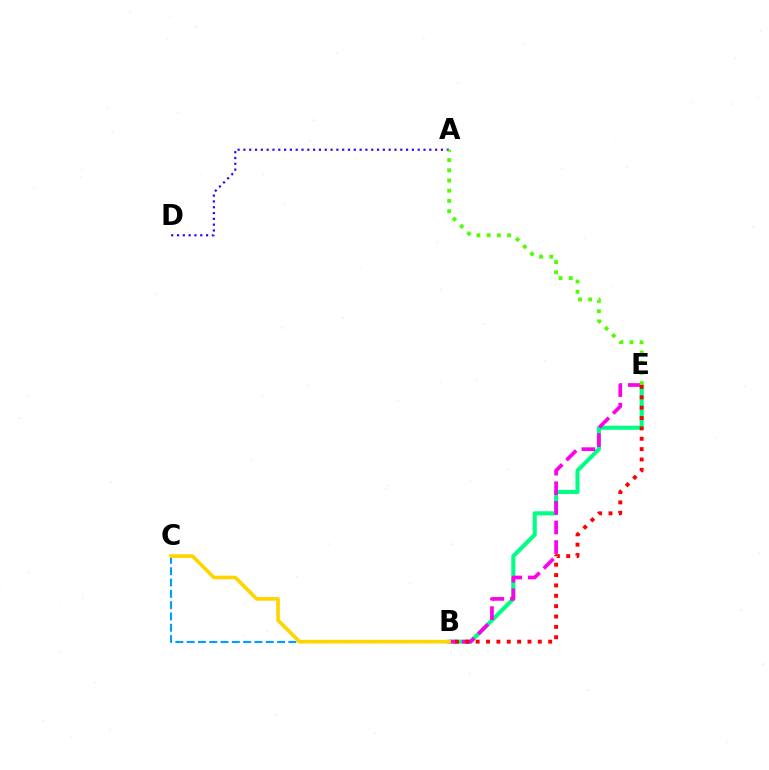{('B', 'E'): [{'color': '#00ff86', 'line_style': 'solid', 'thickness': 2.95}, {'color': '#ff00ed', 'line_style': 'dashed', 'thickness': 2.66}, {'color': '#ff0000', 'line_style': 'dotted', 'thickness': 2.81}], ('B', 'C'): [{'color': '#009eff', 'line_style': 'dashed', 'thickness': 1.54}, {'color': '#ffd500', 'line_style': 'solid', 'thickness': 2.63}], ('A', 'D'): [{'color': '#3700ff', 'line_style': 'dotted', 'thickness': 1.58}], ('A', 'E'): [{'color': '#4fff00', 'line_style': 'dotted', 'thickness': 2.78}]}